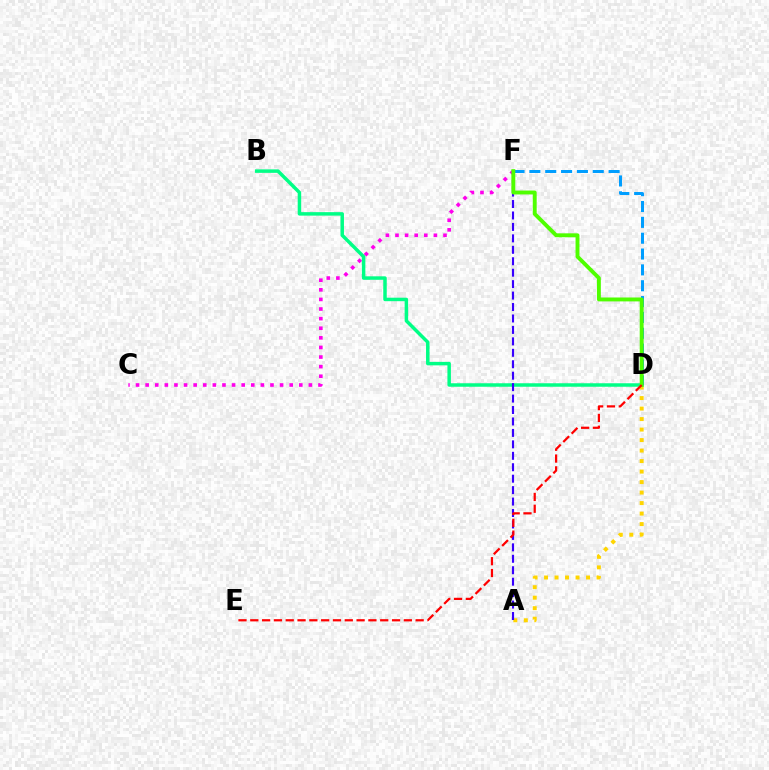{('C', 'F'): [{'color': '#ff00ed', 'line_style': 'dotted', 'thickness': 2.61}], ('A', 'D'): [{'color': '#ffd500', 'line_style': 'dotted', 'thickness': 2.85}], ('B', 'D'): [{'color': '#00ff86', 'line_style': 'solid', 'thickness': 2.51}], ('D', 'F'): [{'color': '#009eff', 'line_style': 'dashed', 'thickness': 2.15}, {'color': '#4fff00', 'line_style': 'solid', 'thickness': 2.81}], ('A', 'F'): [{'color': '#3700ff', 'line_style': 'dashed', 'thickness': 1.55}], ('D', 'E'): [{'color': '#ff0000', 'line_style': 'dashed', 'thickness': 1.6}]}